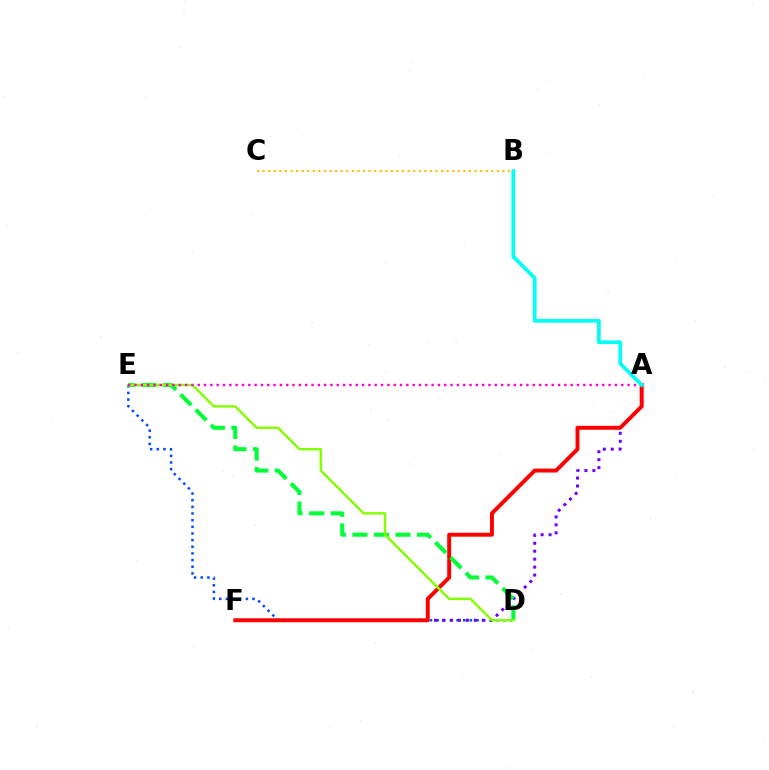{('D', 'E'): [{'color': '#004bff', 'line_style': 'dotted', 'thickness': 1.81}, {'color': '#00ff39', 'line_style': 'dashed', 'thickness': 2.93}, {'color': '#84ff00', 'line_style': 'solid', 'thickness': 1.74}], ('A', 'F'): [{'color': '#7200ff', 'line_style': 'dotted', 'thickness': 2.16}, {'color': '#ff0000', 'line_style': 'solid', 'thickness': 2.83}], ('B', 'C'): [{'color': '#ffbd00', 'line_style': 'dotted', 'thickness': 1.52}], ('A', 'E'): [{'color': '#ff00cf', 'line_style': 'dotted', 'thickness': 1.72}], ('A', 'B'): [{'color': '#00fff6', 'line_style': 'solid', 'thickness': 2.68}]}